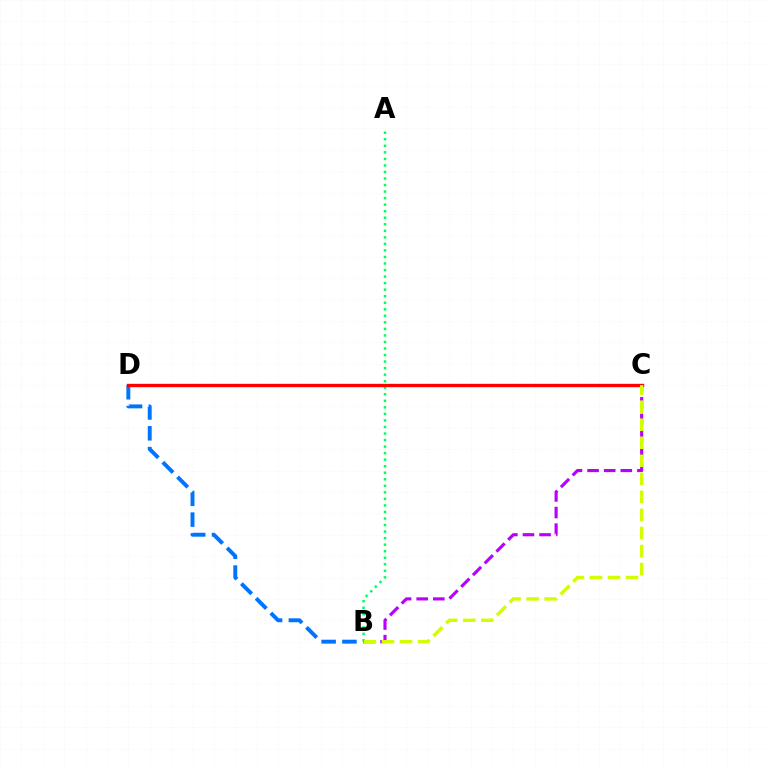{('A', 'B'): [{'color': '#00ff5c', 'line_style': 'dotted', 'thickness': 1.78}], ('B', 'C'): [{'color': '#b900ff', 'line_style': 'dashed', 'thickness': 2.26}, {'color': '#d1ff00', 'line_style': 'dashed', 'thickness': 2.45}], ('B', 'D'): [{'color': '#0074ff', 'line_style': 'dashed', 'thickness': 2.83}], ('C', 'D'): [{'color': '#ff0000', 'line_style': 'solid', 'thickness': 2.41}]}